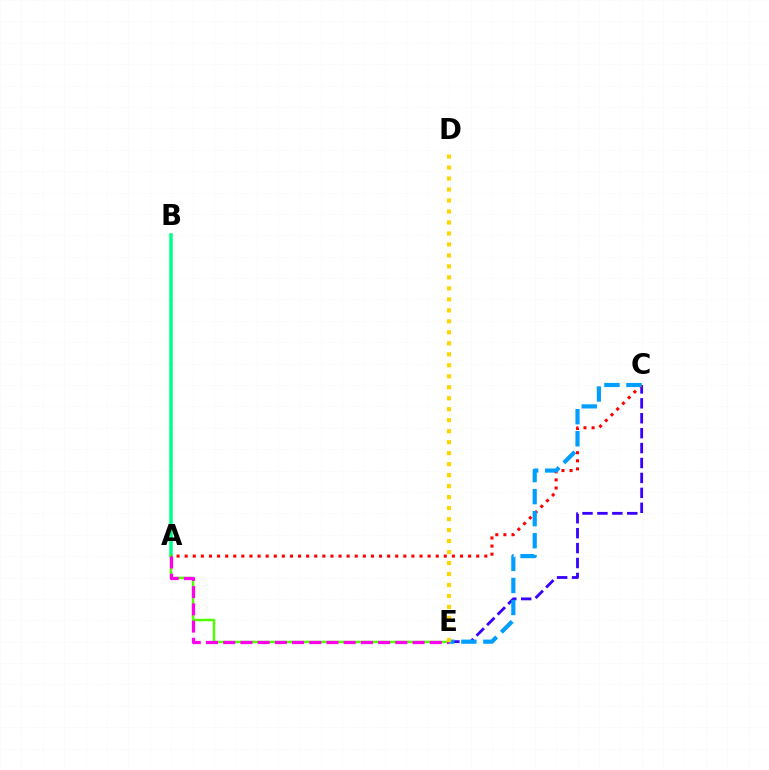{('C', 'E'): [{'color': '#3700ff', 'line_style': 'dashed', 'thickness': 2.03}, {'color': '#009eff', 'line_style': 'dashed', 'thickness': 2.99}], ('A', 'B'): [{'color': '#00ff86', 'line_style': 'solid', 'thickness': 2.52}], ('A', 'E'): [{'color': '#4fff00', 'line_style': 'solid', 'thickness': 1.77}, {'color': '#ff00ed', 'line_style': 'dashed', 'thickness': 2.34}], ('A', 'C'): [{'color': '#ff0000', 'line_style': 'dotted', 'thickness': 2.2}], ('D', 'E'): [{'color': '#ffd500', 'line_style': 'dotted', 'thickness': 2.98}]}